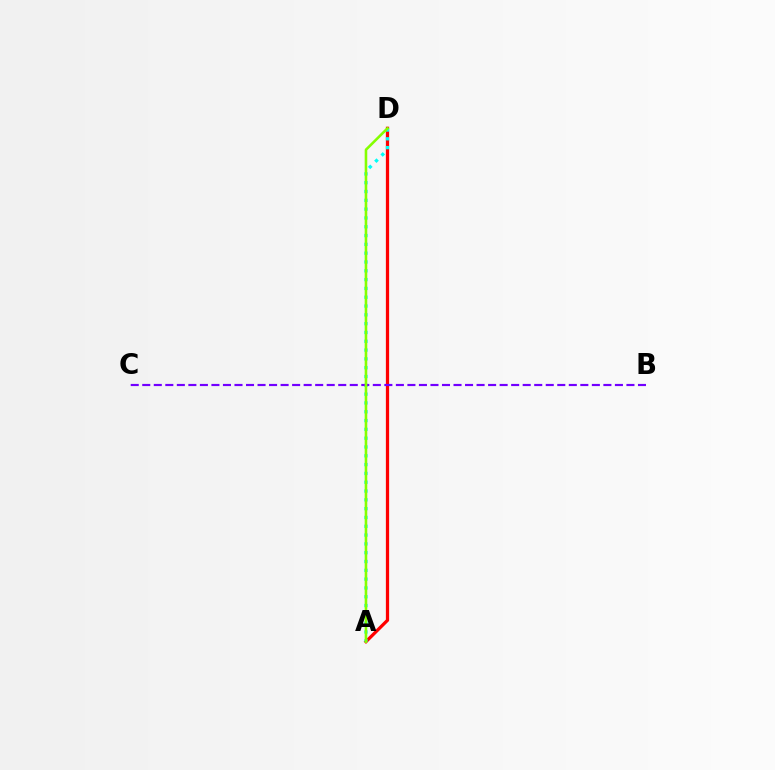{('A', 'D'): [{'color': '#ff0000', 'line_style': 'solid', 'thickness': 2.34}, {'color': '#00fff6', 'line_style': 'dotted', 'thickness': 2.39}, {'color': '#84ff00', 'line_style': 'solid', 'thickness': 1.86}], ('B', 'C'): [{'color': '#7200ff', 'line_style': 'dashed', 'thickness': 1.57}]}